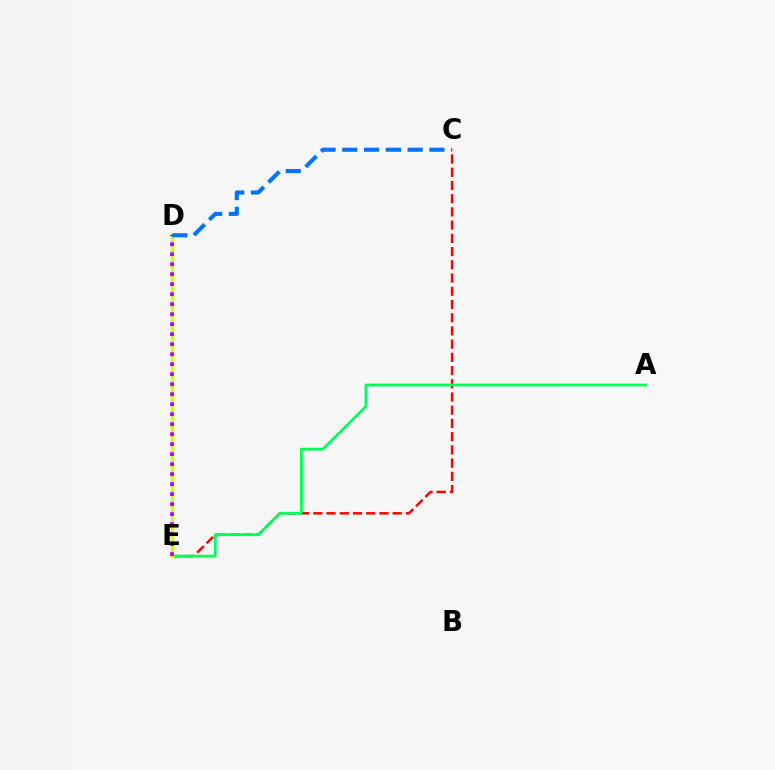{('C', 'E'): [{'color': '#ff0000', 'line_style': 'dashed', 'thickness': 1.8}], ('A', 'E'): [{'color': '#00ff5c', 'line_style': 'solid', 'thickness': 2.04}], ('D', 'E'): [{'color': '#d1ff00', 'line_style': 'solid', 'thickness': 2.38}, {'color': '#b900ff', 'line_style': 'dotted', 'thickness': 2.72}], ('C', 'D'): [{'color': '#0074ff', 'line_style': 'dashed', 'thickness': 2.96}]}